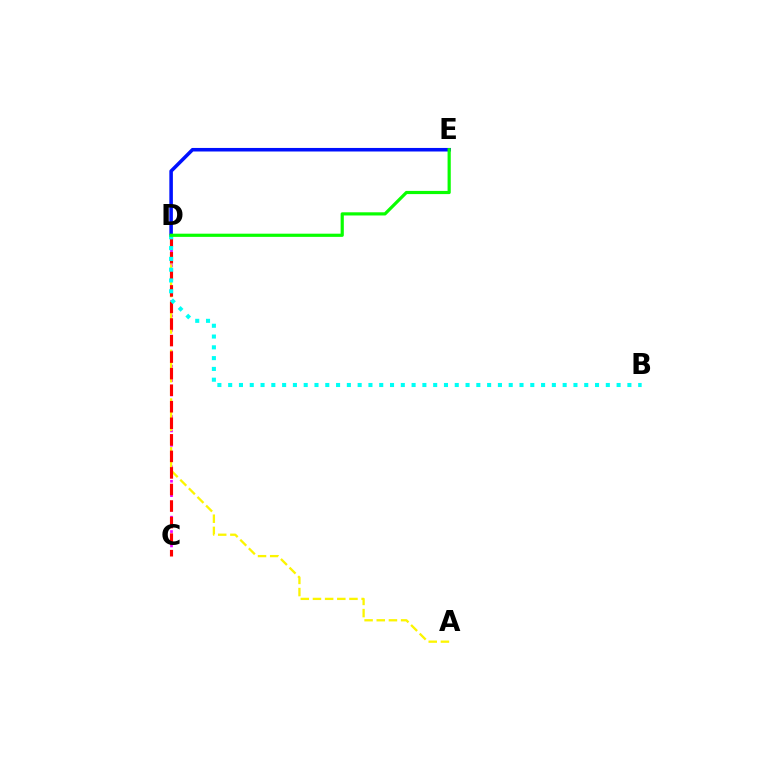{('C', 'D'): [{'color': '#ee00ff', 'line_style': 'dotted', 'thickness': 1.95}, {'color': '#ff0000', 'line_style': 'dashed', 'thickness': 2.25}], ('D', 'E'): [{'color': '#0010ff', 'line_style': 'solid', 'thickness': 2.55}, {'color': '#08ff00', 'line_style': 'solid', 'thickness': 2.29}], ('A', 'D'): [{'color': '#fcf500', 'line_style': 'dashed', 'thickness': 1.65}], ('B', 'D'): [{'color': '#00fff6', 'line_style': 'dotted', 'thickness': 2.93}]}